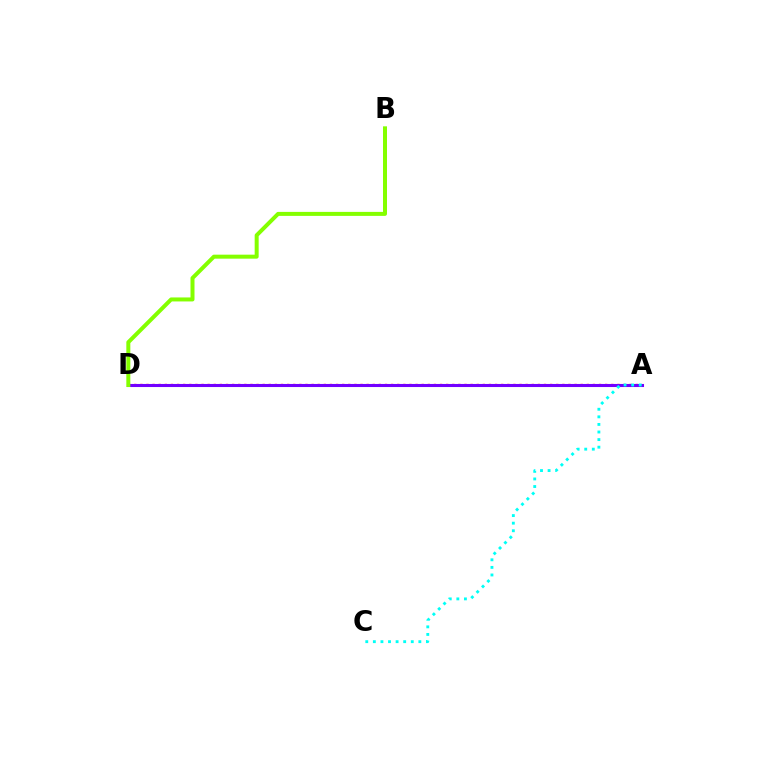{('A', 'D'): [{'color': '#ff0000', 'line_style': 'dotted', 'thickness': 1.66}, {'color': '#7200ff', 'line_style': 'solid', 'thickness': 2.21}], ('A', 'C'): [{'color': '#00fff6', 'line_style': 'dotted', 'thickness': 2.06}], ('B', 'D'): [{'color': '#84ff00', 'line_style': 'solid', 'thickness': 2.88}]}